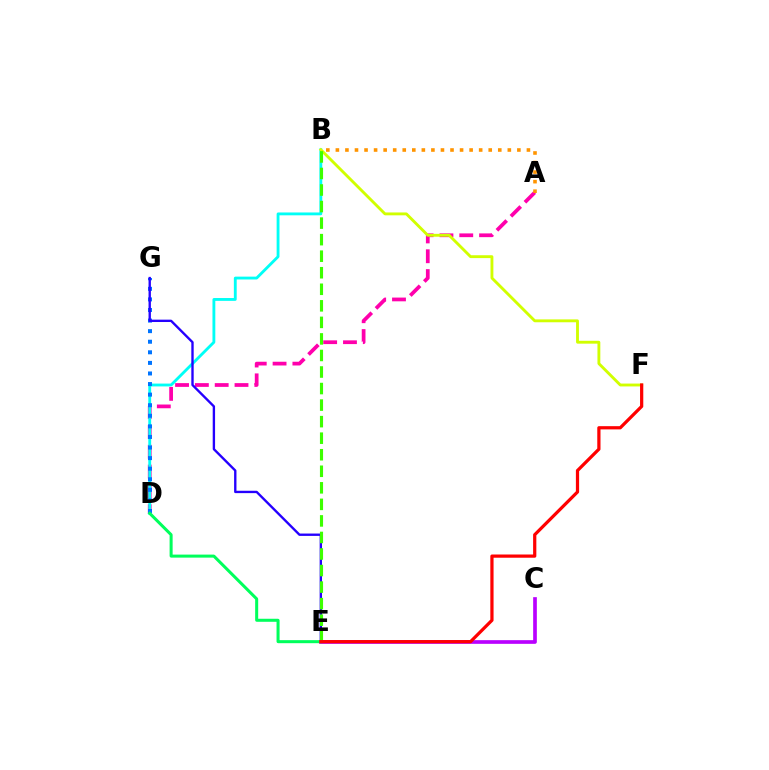{('A', 'D'): [{'color': '#ff00ac', 'line_style': 'dashed', 'thickness': 2.69}], ('B', 'D'): [{'color': '#00fff6', 'line_style': 'solid', 'thickness': 2.05}], ('D', 'G'): [{'color': '#0074ff', 'line_style': 'dotted', 'thickness': 2.87}], ('B', 'F'): [{'color': '#d1ff00', 'line_style': 'solid', 'thickness': 2.06}], ('C', 'E'): [{'color': '#b900ff', 'line_style': 'solid', 'thickness': 2.65}], ('E', 'G'): [{'color': '#2500ff', 'line_style': 'solid', 'thickness': 1.7}], ('A', 'B'): [{'color': '#ff9400', 'line_style': 'dotted', 'thickness': 2.6}], ('B', 'E'): [{'color': '#3dff00', 'line_style': 'dashed', 'thickness': 2.25}], ('D', 'E'): [{'color': '#00ff5c', 'line_style': 'solid', 'thickness': 2.18}], ('E', 'F'): [{'color': '#ff0000', 'line_style': 'solid', 'thickness': 2.32}]}